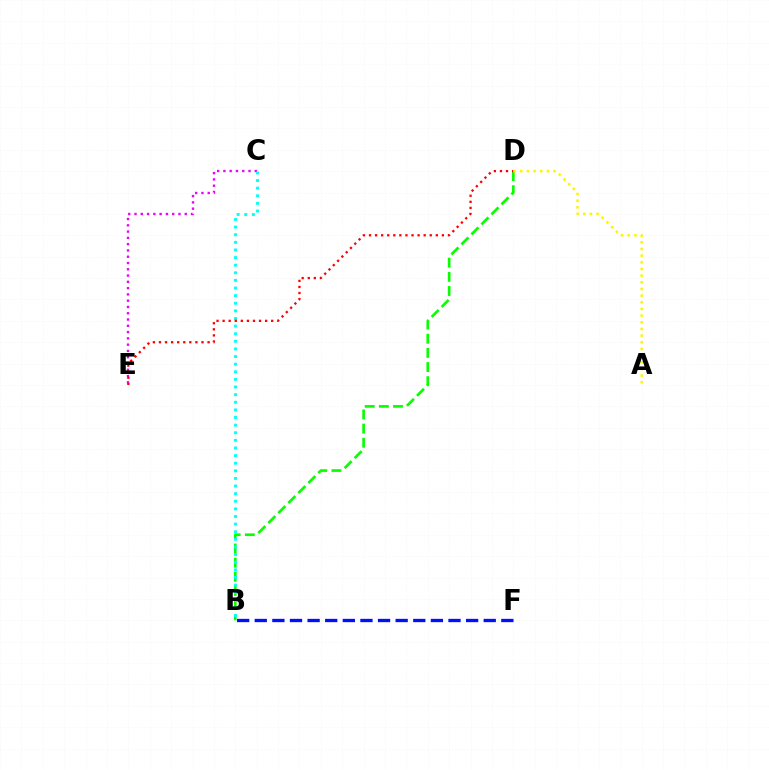{('C', 'E'): [{'color': '#ee00ff', 'line_style': 'dotted', 'thickness': 1.71}], ('B', 'D'): [{'color': '#08ff00', 'line_style': 'dashed', 'thickness': 1.92}], ('B', 'C'): [{'color': '#00fff6', 'line_style': 'dotted', 'thickness': 2.07}], ('D', 'E'): [{'color': '#ff0000', 'line_style': 'dotted', 'thickness': 1.65}], ('A', 'D'): [{'color': '#fcf500', 'line_style': 'dotted', 'thickness': 1.81}], ('B', 'F'): [{'color': '#0010ff', 'line_style': 'dashed', 'thickness': 2.39}]}